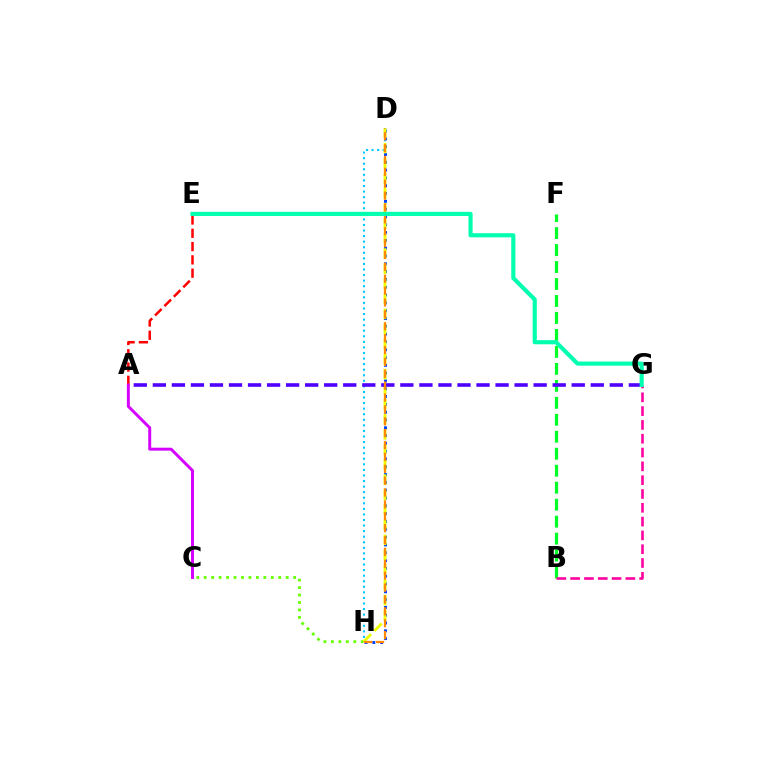{('A', 'E'): [{'color': '#ff0000', 'line_style': 'dashed', 'thickness': 1.81}], ('D', 'H'): [{'color': '#00c7ff', 'line_style': 'dotted', 'thickness': 1.51}, {'color': '#003fff', 'line_style': 'dotted', 'thickness': 2.12}, {'color': '#eeff00', 'line_style': 'dashed', 'thickness': 2.05}, {'color': '#ff8800', 'line_style': 'dashed', 'thickness': 1.61}], ('C', 'H'): [{'color': '#66ff00', 'line_style': 'dotted', 'thickness': 2.02}], ('A', 'C'): [{'color': '#d600ff', 'line_style': 'solid', 'thickness': 2.12}], ('B', 'F'): [{'color': '#00ff27', 'line_style': 'dashed', 'thickness': 2.31}], ('A', 'G'): [{'color': '#4f00ff', 'line_style': 'dashed', 'thickness': 2.59}], ('B', 'G'): [{'color': '#ff00a0', 'line_style': 'dashed', 'thickness': 1.88}], ('E', 'G'): [{'color': '#00ffaf', 'line_style': 'solid', 'thickness': 2.98}]}